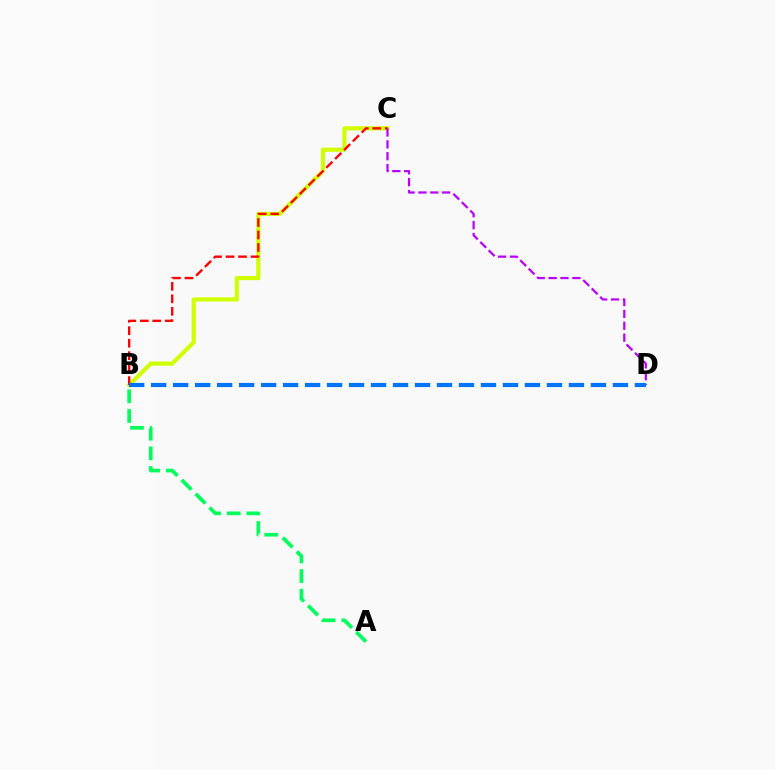{('B', 'C'): [{'color': '#d1ff00', 'line_style': 'solid', 'thickness': 2.99}, {'color': '#ff0000', 'line_style': 'dashed', 'thickness': 1.7}], ('C', 'D'): [{'color': '#b900ff', 'line_style': 'dashed', 'thickness': 1.61}], ('B', 'D'): [{'color': '#0074ff', 'line_style': 'dashed', 'thickness': 2.99}], ('A', 'B'): [{'color': '#00ff5c', 'line_style': 'dashed', 'thickness': 2.67}]}